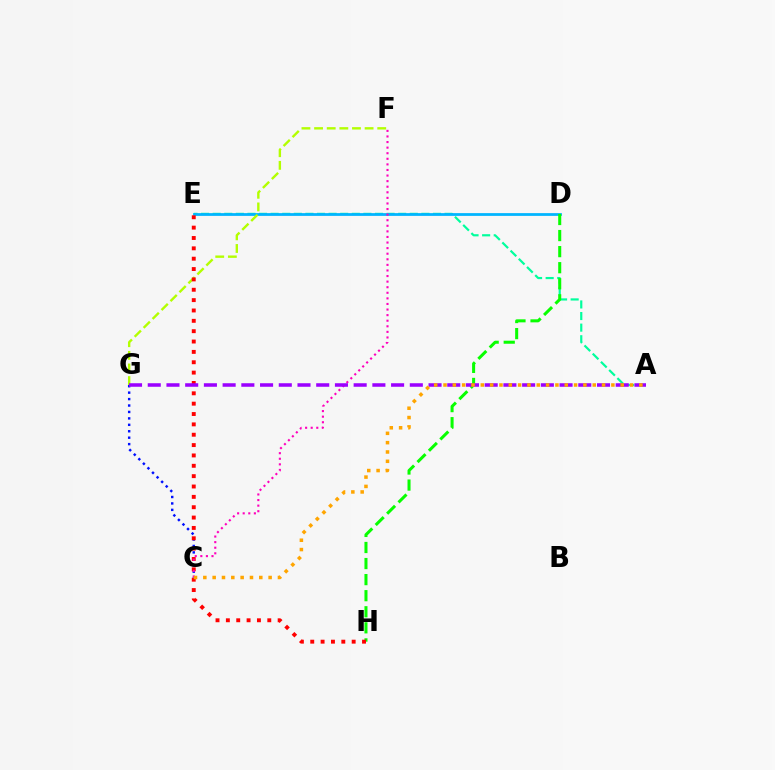{('A', 'E'): [{'color': '#00ff9d', 'line_style': 'dashed', 'thickness': 1.58}], ('D', 'E'): [{'color': '#00b5ff', 'line_style': 'solid', 'thickness': 1.99}], ('C', 'G'): [{'color': '#0010ff', 'line_style': 'dotted', 'thickness': 1.75}], ('F', 'G'): [{'color': '#b3ff00', 'line_style': 'dashed', 'thickness': 1.72}], ('D', 'H'): [{'color': '#08ff00', 'line_style': 'dashed', 'thickness': 2.18}], ('E', 'H'): [{'color': '#ff0000', 'line_style': 'dotted', 'thickness': 2.81}], ('C', 'F'): [{'color': '#ff00bd', 'line_style': 'dotted', 'thickness': 1.52}], ('A', 'G'): [{'color': '#9b00ff', 'line_style': 'dashed', 'thickness': 2.54}], ('A', 'C'): [{'color': '#ffa500', 'line_style': 'dotted', 'thickness': 2.53}]}